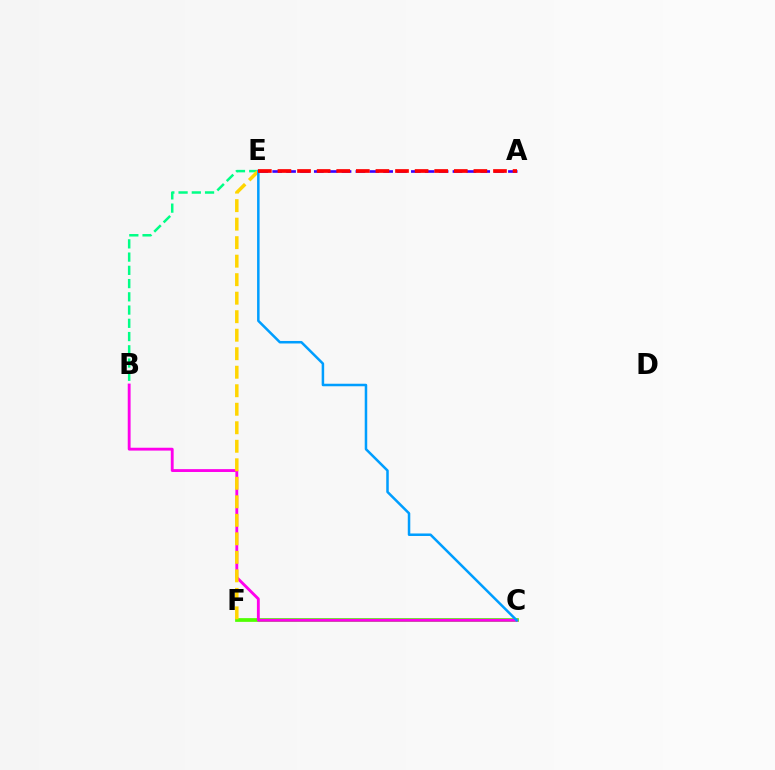{('A', 'E'): [{'color': '#3700ff', 'line_style': 'dashed', 'thickness': 1.88}, {'color': '#ff0000', 'line_style': 'dashed', 'thickness': 2.66}], ('C', 'F'): [{'color': '#4fff00', 'line_style': 'solid', 'thickness': 2.68}], ('B', 'E'): [{'color': '#00ff86', 'line_style': 'dashed', 'thickness': 1.8}], ('B', 'C'): [{'color': '#ff00ed', 'line_style': 'solid', 'thickness': 2.06}], ('E', 'F'): [{'color': '#ffd500', 'line_style': 'dashed', 'thickness': 2.51}], ('C', 'E'): [{'color': '#009eff', 'line_style': 'solid', 'thickness': 1.81}]}